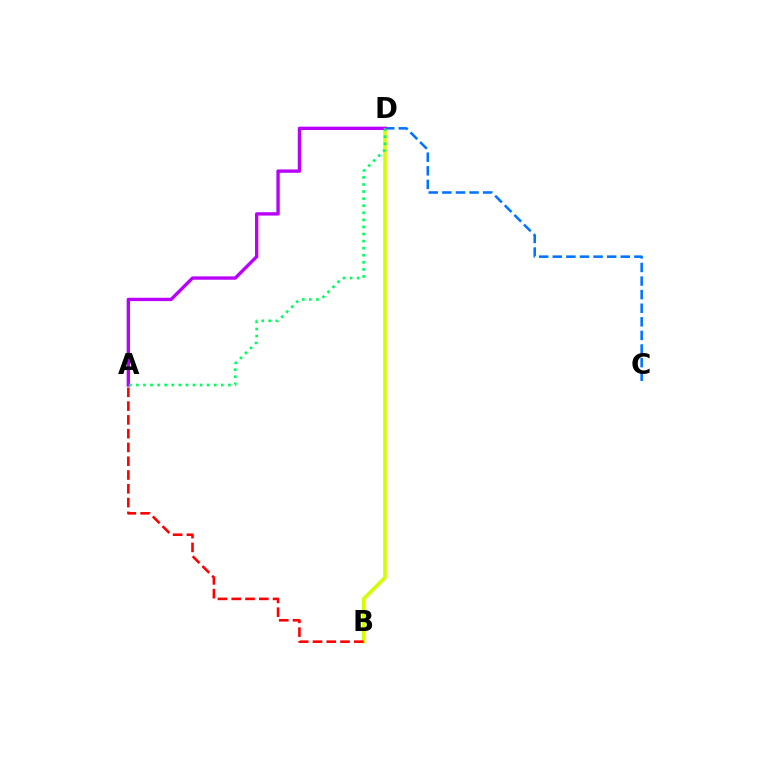{('B', 'D'): [{'color': '#d1ff00', 'line_style': 'solid', 'thickness': 2.54}], ('A', 'B'): [{'color': '#ff0000', 'line_style': 'dashed', 'thickness': 1.87}], ('C', 'D'): [{'color': '#0074ff', 'line_style': 'dashed', 'thickness': 1.85}], ('A', 'D'): [{'color': '#b900ff', 'line_style': 'solid', 'thickness': 2.41}, {'color': '#00ff5c', 'line_style': 'dotted', 'thickness': 1.92}]}